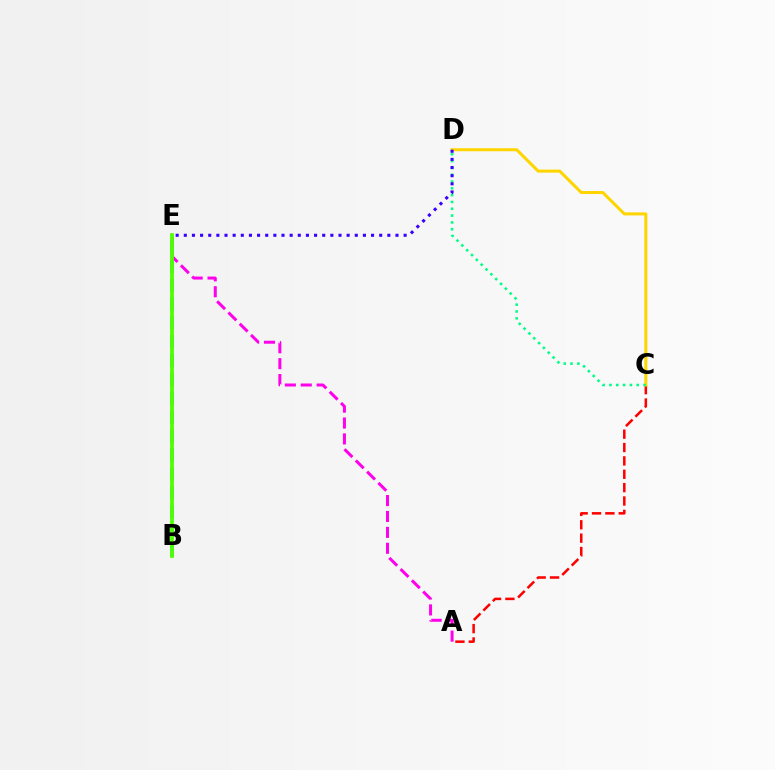{('A', 'E'): [{'color': '#ff00ed', 'line_style': 'dashed', 'thickness': 2.16}], ('A', 'C'): [{'color': '#ff0000', 'line_style': 'dashed', 'thickness': 1.82}], ('C', 'D'): [{'color': '#ffd500', 'line_style': 'solid', 'thickness': 2.17}, {'color': '#00ff86', 'line_style': 'dotted', 'thickness': 1.85}], ('D', 'E'): [{'color': '#3700ff', 'line_style': 'dotted', 'thickness': 2.21}], ('B', 'E'): [{'color': '#009eff', 'line_style': 'dashed', 'thickness': 2.56}, {'color': '#4fff00', 'line_style': 'solid', 'thickness': 2.71}]}